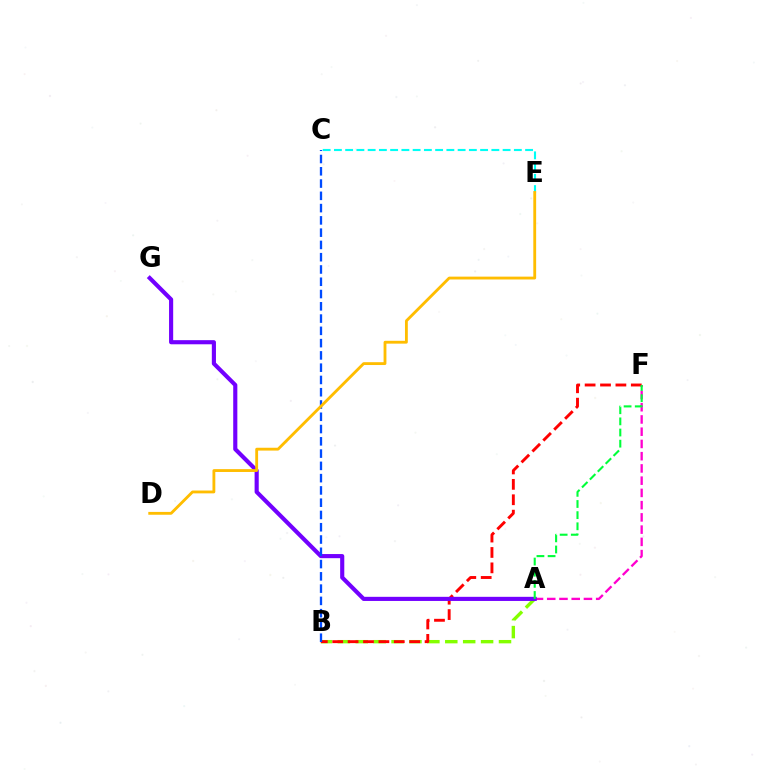{('A', 'B'): [{'color': '#84ff00', 'line_style': 'dashed', 'thickness': 2.43}], ('A', 'F'): [{'color': '#ff00cf', 'line_style': 'dashed', 'thickness': 1.66}, {'color': '#00ff39', 'line_style': 'dashed', 'thickness': 1.51}], ('B', 'F'): [{'color': '#ff0000', 'line_style': 'dashed', 'thickness': 2.09}], ('C', 'E'): [{'color': '#00fff6', 'line_style': 'dashed', 'thickness': 1.53}], ('A', 'G'): [{'color': '#7200ff', 'line_style': 'solid', 'thickness': 2.97}], ('B', 'C'): [{'color': '#004bff', 'line_style': 'dashed', 'thickness': 1.67}], ('D', 'E'): [{'color': '#ffbd00', 'line_style': 'solid', 'thickness': 2.04}]}